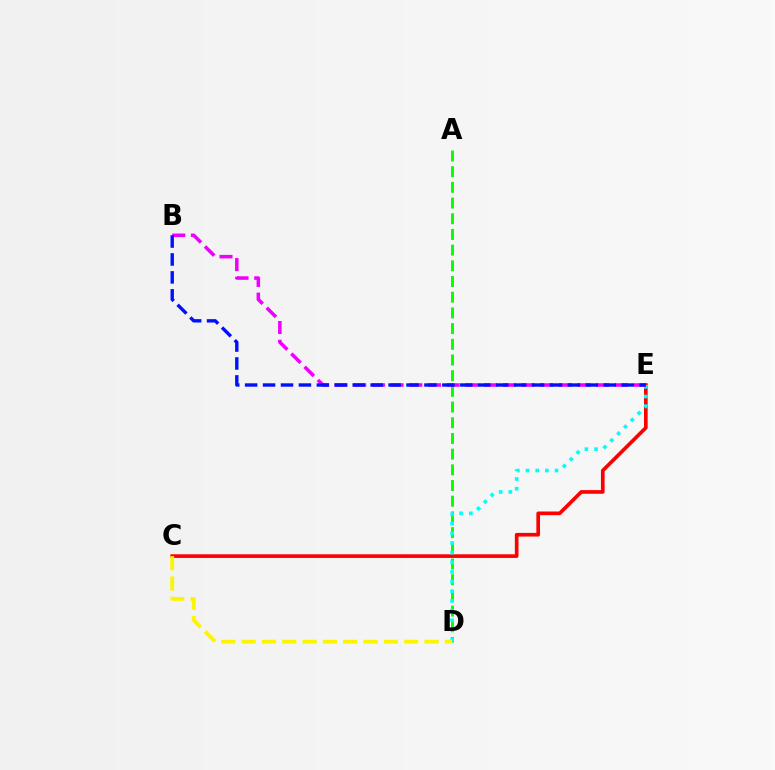{('A', 'D'): [{'color': '#08ff00', 'line_style': 'dashed', 'thickness': 2.13}], ('C', 'E'): [{'color': '#ff0000', 'line_style': 'solid', 'thickness': 2.64}], ('D', 'E'): [{'color': '#00fff6', 'line_style': 'dotted', 'thickness': 2.63}], ('B', 'E'): [{'color': '#ee00ff', 'line_style': 'dashed', 'thickness': 2.54}, {'color': '#0010ff', 'line_style': 'dashed', 'thickness': 2.44}], ('C', 'D'): [{'color': '#fcf500', 'line_style': 'dashed', 'thickness': 2.76}]}